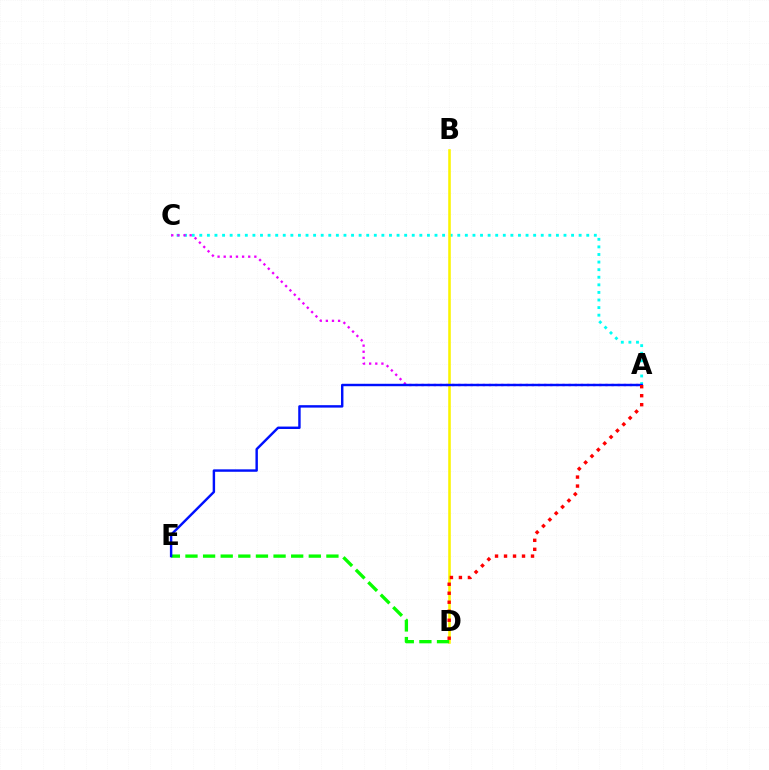{('A', 'C'): [{'color': '#00fff6', 'line_style': 'dotted', 'thickness': 2.06}, {'color': '#ee00ff', 'line_style': 'dotted', 'thickness': 1.67}], ('B', 'D'): [{'color': '#fcf500', 'line_style': 'solid', 'thickness': 1.85}], ('D', 'E'): [{'color': '#08ff00', 'line_style': 'dashed', 'thickness': 2.39}], ('A', 'E'): [{'color': '#0010ff', 'line_style': 'solid', 'thickness': 1.75}], ('A', 'D'): [{'color': '#ff0000', 'line_style': 'dotted', 'thickness': 2.44}]}